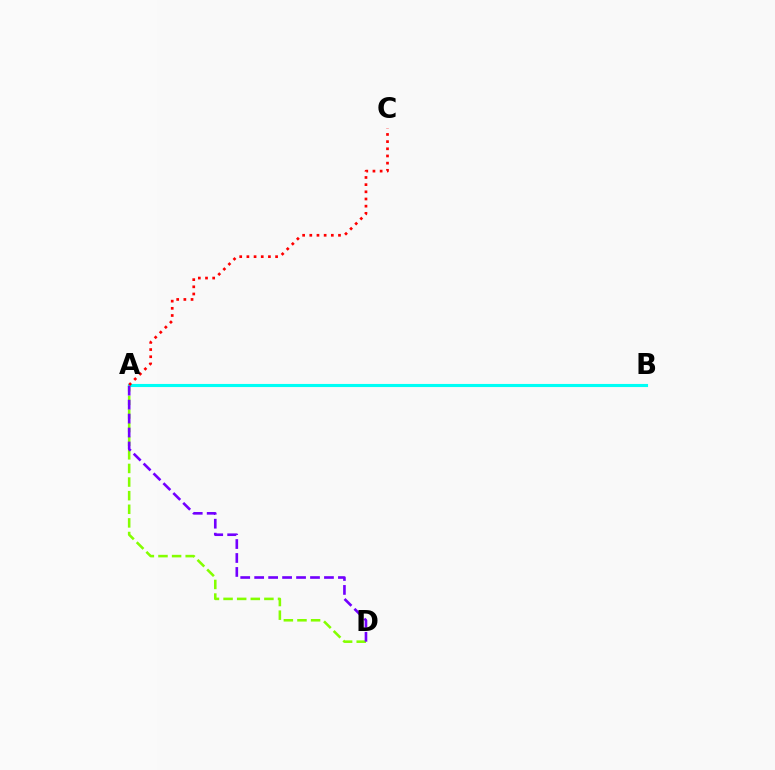{('A', 'D'): [{'color': '#84ff00', 'line_style': 'dashed', 'thickness': 1.85}, {'color': '#7200ff', 'line_style': 'dashed', 'thickness': 1.9}], ('A', 'B'): [{'color': '#00fff6', 'line_style': 'solid', 'thickness': 2.23}], ('A', 'C'): [{'color': '#ff0000', 'line_style': 'dotted', 'thickness': 1.95}]}